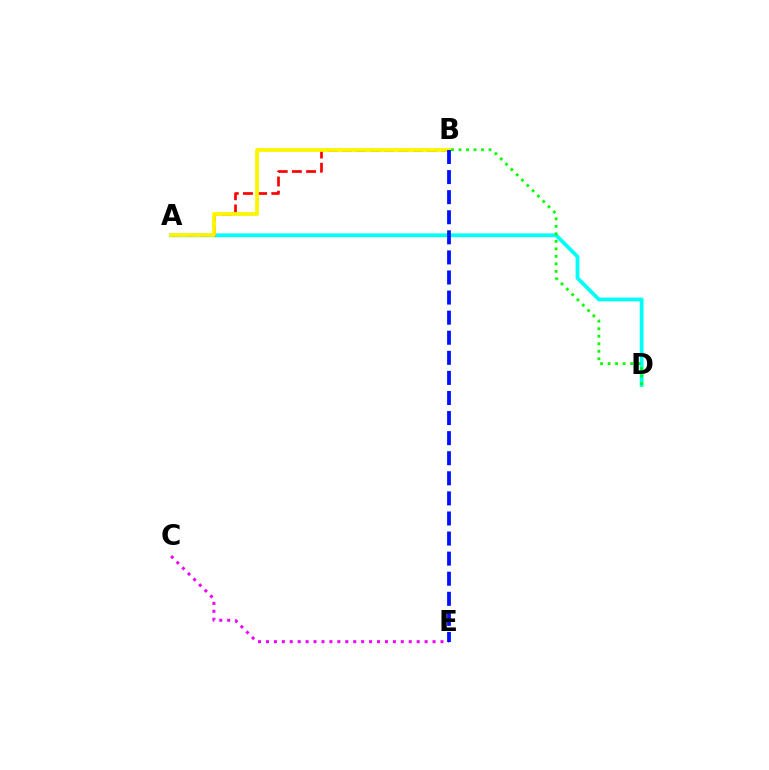{('A', 'D'): [{'color': '#00fff6', 'line_style': 'solid', 'thickness': 2.72}], ('A', 'B'): [{'color': '#ff0000', 'line_style': 'dashed', 'thickness': 1.93}, {'color': '#fcf500', 'line_style': 'solid', 'thickness': 2.72}], ('C', 'E'): [{'color': '#ee00ff', 'line_style': 'dotted', 'thickness': 2.16}], ('B', 'D'): [{'color': '#08ff00', 'line_style': 'dotted', 'thickness': 2.04}], ('B', 'E'): [{'color': '#0010ff', 'line_style': 'dashed', 'thickness': 2.73}]}